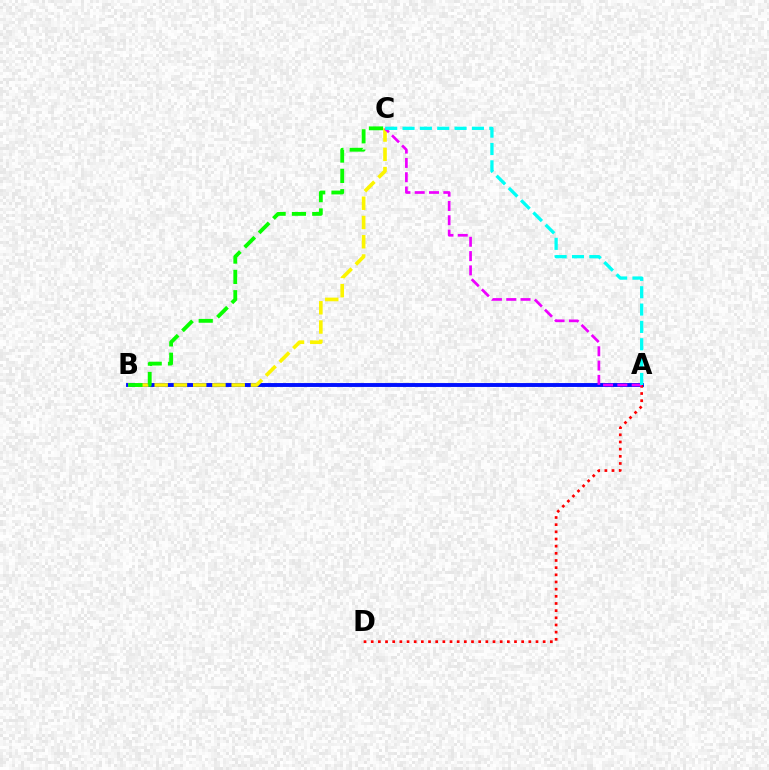{('A', 'B'): [{'color': '#0010ff', 'line_style': 'solid', 'thickness': 2.8}], ('B', 'C'): [{'color': '#fcf500', 'line_style': 'dashed', 'thickness': 2.62}, {'color': '#08ff00', 'line_style': 'dashed', 'thickness': 2.76}], ('A', 'D'): [{'color': '#ff0000', 'line_style': 'dotted', 'thickness': 1.95}], ('A', 'C'): [{'color': '#ee00ff', 'line_style': 'dashed', 'thickness': 1.94}, {'color': '#00fff6', 'line_style': 'dashed', 'thickness': 2.36}]}